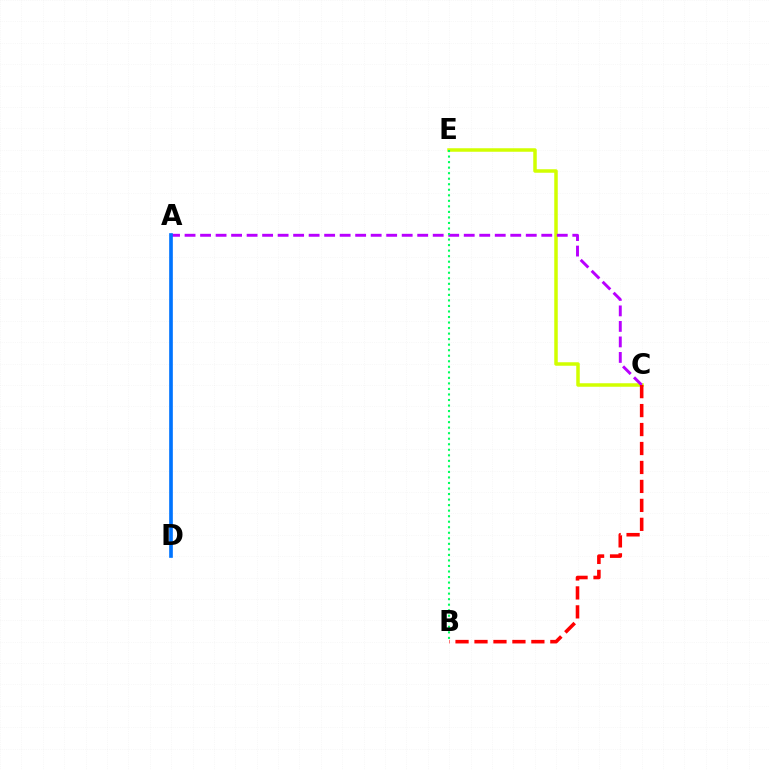{('C', 'E'): [{'color': '#d1ff00', 'line_style': 'solid', 'thickness': 2.52}], ('A', 'C'): [{'color': '#b900ff', 'line_style': 'dashed', 'thickness': 2.11}], ('B', 'E'): [{'color': '#00ff5c', 'line_style': 'dotted', 'thickness': 1.5}], ('B', 'C'): [{'color': '#ff0000', 'line_style': 'dashed', 'thickness': 2.58}], ('A', 'D'): [{'color': '#0074ff', 'line_style': 'solid', 'thickness': 2.63}]}